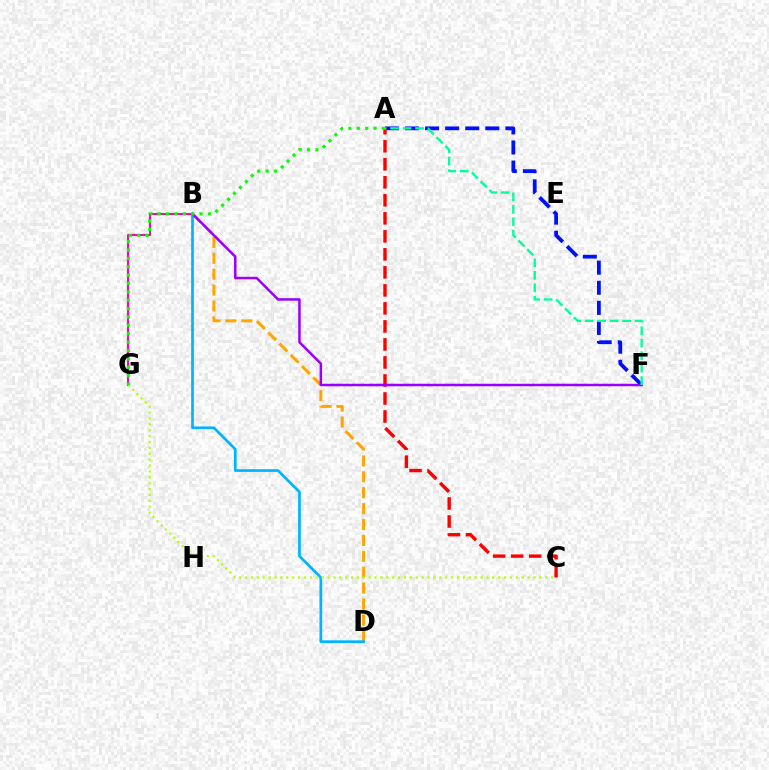{('B', 'D'): [{'color': '#ffa500', 'line_style': 'dashed', 'thickness': 2.16}, {'color': '#00b5ff', 'line_style': 'solid', 'thickness': 1.94}], ('B', 'G'): [{'color': '#ff00bd', 'line_style': 'solid', 'thickness': 1.52}], ('A', 'F'): [{'color': '#0010ff', 'line_style': 'dashed', 'thickness': 2.73}, {'color': '#00ff9d', 'line_style': 'dashed', 'thickness': 1.7}], ('A', 'C'): [{'color': '#ff0000', 'line_style': 'dashed', 'thickness': 2.45}], ('C', 'G'): [{'color': '#b3ff00', 'line_style': 'dotted', 'thickness': 1.6}], ('B', 'F'): [{'color': '#9b00ff', 'line_style': 'solid', 'thickness': 1.81}], ('A', 'G'): [{'color': '#08ff00', 'line_style': 'dotted', 'thickness': 2.28}]}